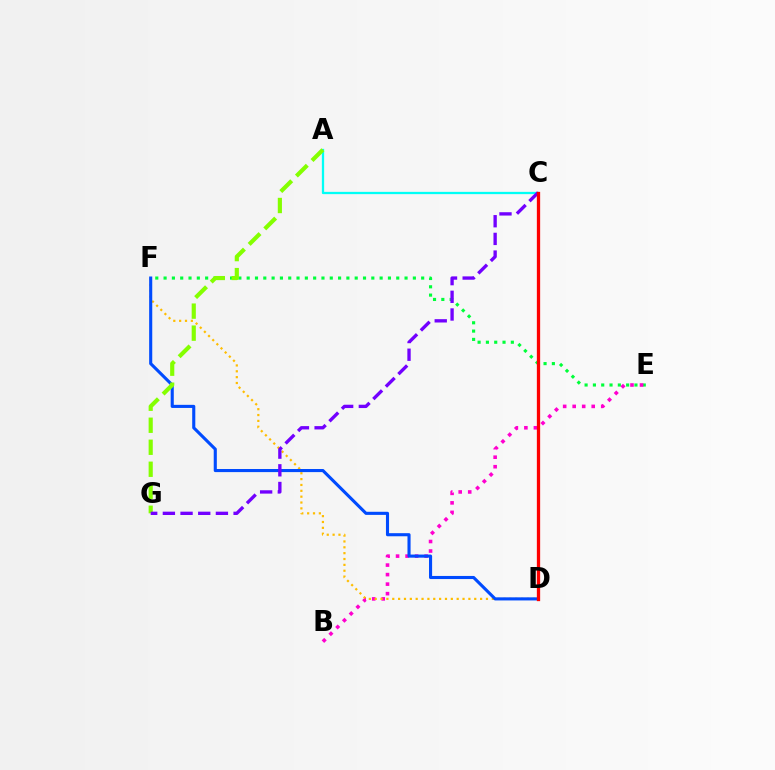{('E', 'F'): [{'color': '#00ff39', 'line_style': 'dotted', 'thickness': 2.26}], ('B', 'E'): [{'color': '#ff00cf', 'line_style': 'dotted', 'thickness': 2.59}], ('D', 'F'): [{'color': '#ffbd00', 'line_style': 'dotted', 'thickness': 1.59}, {'color': '#004bff', 'line_style': 'solid', 'thickness': 2.23}], ('A', 'C'): [{'color': '#00fff6', 'line_style': 'solid', 'thickness': 1.65}], ('A', 'G'): [{'color': '#84ff00', 'line_style': 'dashed', 'thickness': 2.99}], ('C', 'G'): [{'color': '#7200ff', 'line_style': 'dashed', 'thickness': 2.4}], ('C', 'D'): [{'color': '#ff0000', 'line_style': 'solid', 'thickness': 2.37}]}